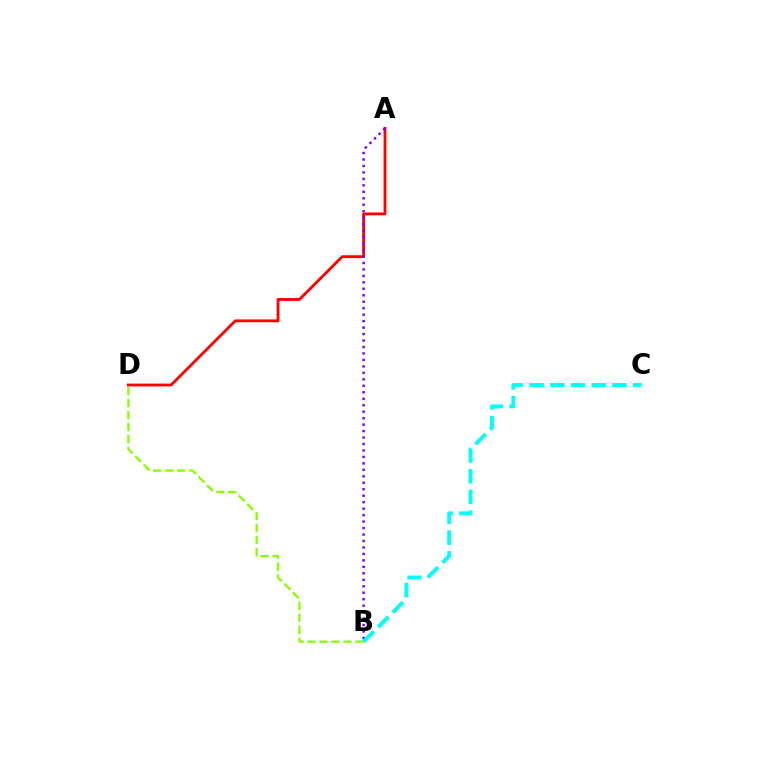{('A', 'D'): [{'color': '#ff0000', 'line_style': 'solid', 'thickness': 2.04}], ('A', 'B'): [{'color': '#7200ff', 'line_style': 'dotted', 'thickness': 1.76}], ('B', 'D'): [{'color': '#84ff00', 'line_style': 'dashed', 'thickness': 1.63}], ('B', 'C'): [{'color': '#00fff6', 'line_style': 'dashed', 'thickness': 2.81}]}